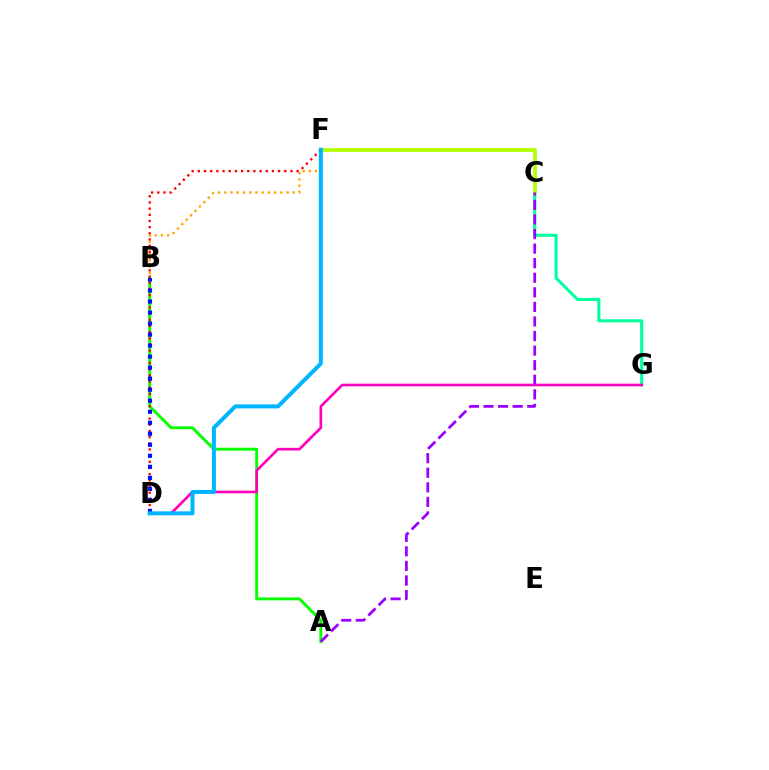{('A', 'B'): [{'color': '#08ff00', 'line_style': 'solid', 'thickness': 2.09}], ('C', 'G'): [{'color': '#00ff9d', 'line_style': 'solid', 'thickness': 2.19}], ('C', 'F'): [{'color': '#b3ff00', 'line_style': 'solid', 'thickness': 2.7}], ('D', 'F'): [{'color': '#ff0000', 'line_style': 'dotted', 'thickness': 1.68}, {'color': '#00b5ff', 'line_style': 'solid', 'thickness': 2.87}], ('D', 'G'): [{'color': '#ff00bd', 'line_style': 'solid', 'thickness': 1.92}], ('B', 'D'): [{'color': '#0010ff', 'line_style': 'dotted', 'thickness': 2.99}], ('B', 'F'): [{'color': '#ffa500', 'line_style': 'dotted', 'thickness': 1.69}], ('A', 'C'): [{'color': '#9b00ff', 'line_style': 'dashed', 'thickness': 1.98}]}